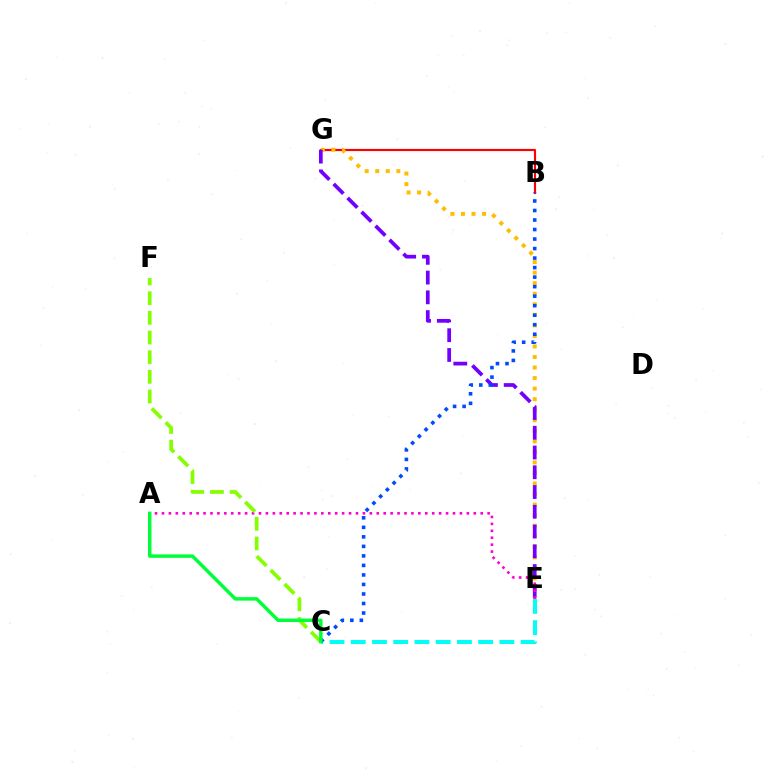{('C', 'E'): [{'color': '#00fff6', 'line_style': 'dashed', 'thickness': 2.88}], ('B', 'G'): [{'color': '#ff0000', 'line_style': 'solid', 'thickness': 1.55}], ('E', 'G'): [{'color': '#ffbd00', 'line_style': 'dotted', 'thickness': 2.86}, {'color': '#7200ff', 'line_style': 'dashed', 'thickness': 2.68}], ('A', 'E'): [{'color': '#ff00cf', 'line_style': 'dotted', 'thickness': 1.88}], ('C', 'F'): [{'color': '#84ff00', 'line_style': 'dashed', 'thickness': 2.67}], ('B', 'C'): [{'color': '#004bff', 'line_style': 'dotted', 'thickness': 2.59}], ('A', 'C'): [{'color': '#00ff39', 'line_style': 'solid', 'thickness': 2.49}]}